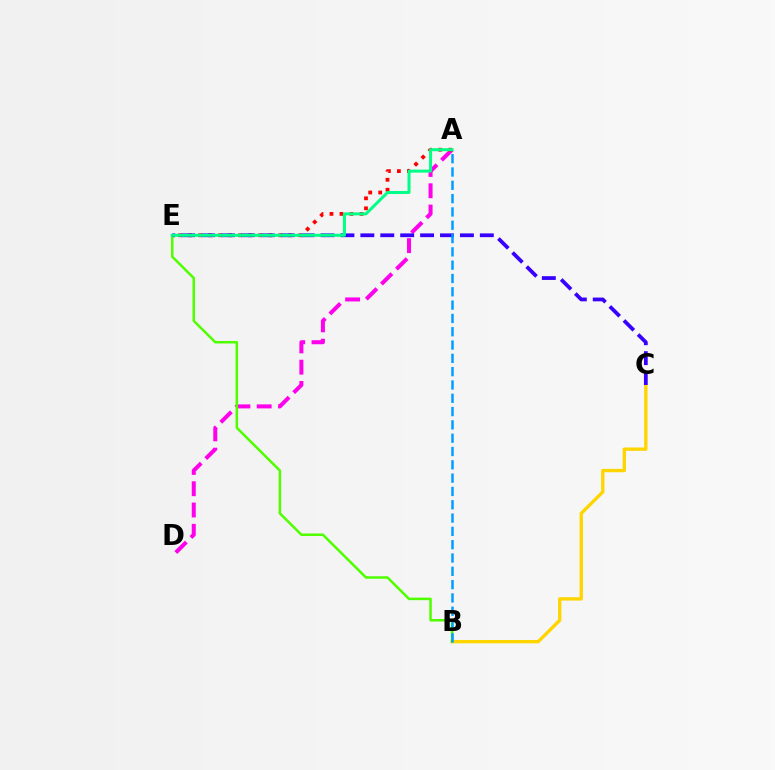{('A', 'D'): [{'color': '#ff00ed', 'line_style': 'dashed', 'thickness': 2.89}], ('B', 'C'): [{'color': '#ffd500', 'line_style': 'solid', 'thickness': 2.41}], ('B', 'E'): [{'color': '#4fff00', 'line_style': 'solid', 'thickness': 1.81}], ('A', 'E'): [{'color': '#ff0000', 'line_style': 'dotted', 'thickness': 2.72}, {'color': '#00ff86', 'line_style': 'solid', 'thickness': 2.17}], ('C', 'E'): [{'color': '#3700ff', 'line_style': 'dashed', 'thickness': 2.7}], ('A', 'B'): [{'color': '#009eff', 'line_style': 'dashed', 'thickness': 1.81}]}